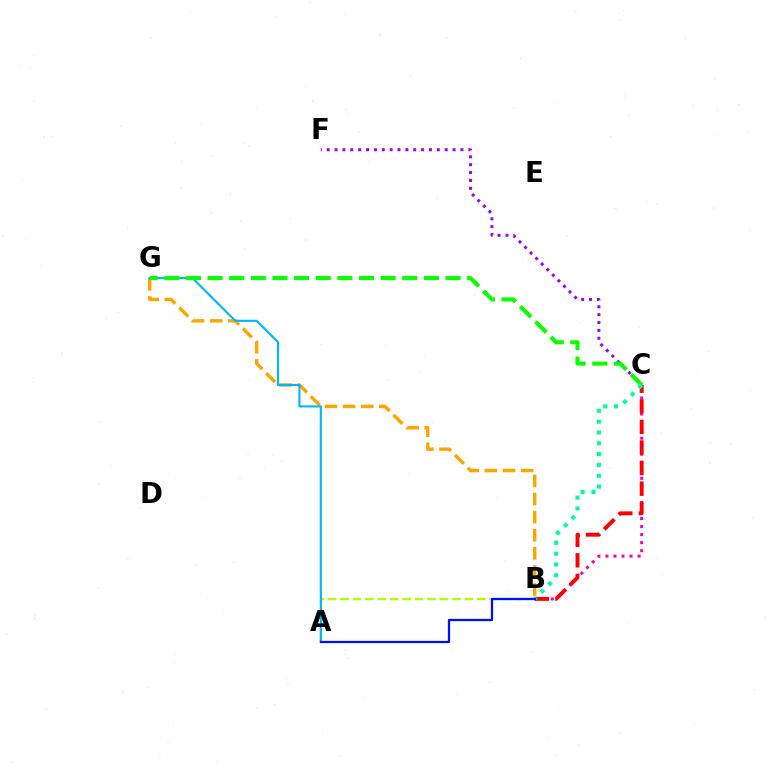{('C', 'F'): [{'color': '#9b00ff', 'line_style': 'dotted', 'thickness': 2.14}], ('B', 'C'): [{'color': '#ff00bd', 'line_style': 'dotted', 'thickness': 2.18}, {'color': '#ff0000', 'line_style': 'dashed', 'thickness': 2.79}, {'color': '#00ff9d', 'line_style': 'dotted', 'thickness': 2.94}], ('B', 'G'): [{'color': '#ffa500', 'line_style': 'dashed', 'thickness': 2.46}], ('A', 'B'): [{'color': '#b3ff00', 'line_style': 'dashed', 'thickness': 1.69}, {'color': '#0010ff', 'line_style': 'solid', 'thickness': 1.63}], ('A', 'G'): [{'color': '#00b5ff', 'line_style': 'solid', 'thickness': 1.53}], ('C', 'G'): [{'color': '#08ff00', 'line_style': 'dashed', 'thickness': 2.94}]}